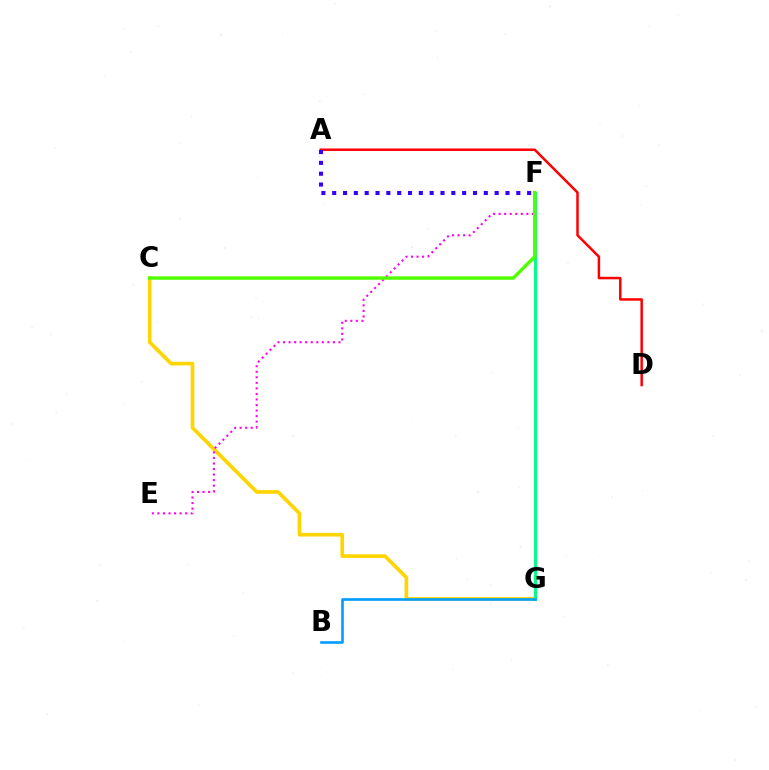{('C', 'G'): [{'color': '#ffd500', 'line_style': 'solid', 'thickness': 2.64}], ('F', 'G'): [{'color': '#00ff86', 'line_style': 'solid', 'thickness': 2.14}], ('B', 'G'): [{'color': '#009eff', 'line_style': 'solid', 'thickness': 1.9}], ('E', 'F'): [{'color': '#ff00ed', 'line_style': 'dotted', 'thickness': 1.51}], ('A', 'D'): [{'color': '#ff0000', 'line_style': 'solid', 'thickness': 1.8}], ('A', 'F'): [{'color': '#3700ff', 'line_style': 'dotted', 'thickness': 2.94}], ('C', 'F'): [{'color': '#4fff00', 'line_style': 'solid', 'thickness': 2.44}]}